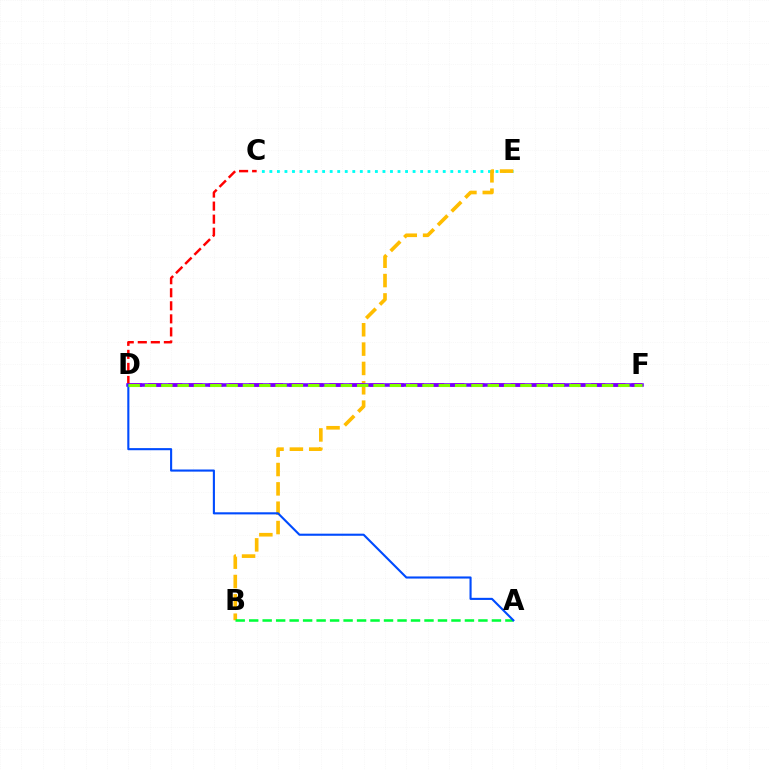{('C', 'E'): [{'color': '#00fff6', 'line_style': 'dotted', 'thickness': 2.05}], ('B', 'E'): [{'color': '#ffbd00', 'line_style': 'dashed', 'thickness': 2.63}], ('D', 'F'): [{'color': '#ff00cf', 'line_style': 'dashed', 'thickness': 2.74}, {'color': '#7200ff', 'line_style': 'solid', 'thickness': 2.56}, {'color': '#84ff00', 'line_style': 'dashed', 'thickness': 2.22}], ('C', 'D'): [{'color': '#ff0000', 'line_style': 'dashed', 'thickness': 1.77}], ('A', 'B'): [{'color': '#00ff39', 'line_style': 'dashed', 'thickness': 1.83}], ('A', 'D'): [{'color': '#004bff', 'line_style': 'solid', 'thickness': 1.52}]}